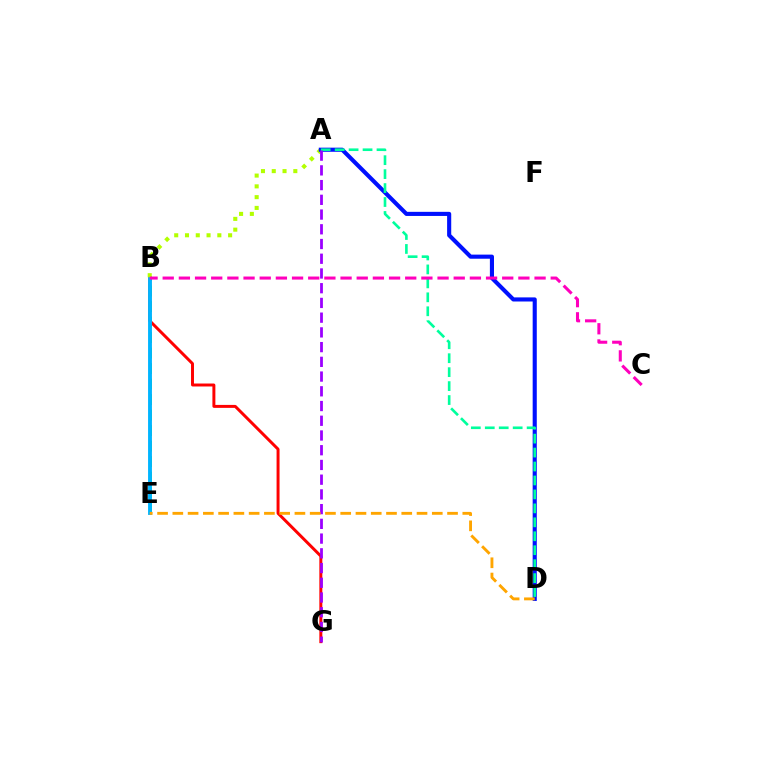{('B', 'E'): [{'color': '#08ff00', 'line_style': 'dashed', 'thickness': 2.11}, {'color': '#00b5ff', 'line_style': 'solid', 'thickness': 2.79}], ('B', 'G'): [{'color': '#ff0000', 'line_style': 'solid', 'thickness': 2.13}], ('A', 'B'): [{'color': '#b3ff00', 'line_style': 'dotted', 'thickness': 2.93}], ('A', 'D'): [{'color': '#0010ff', 'line_style': 'solid', 'thickness': 2.96}, {'color': '#00ff9d', 'line_style': 'dashed', 'thickness': 1.9}], ('B', 'C'): [{'color': '#ff00bd', 'line_style': 'dashed', 'thickness': 2.2}], ('A', 'G'): [{'color': '#9b00ff', 'line_style': 'dashed', 'thickness': 2.0}], ('D', 'E'): [{'color': '#ffa500', 'line_style': 'dashed', 'thickness': 2.07}]}